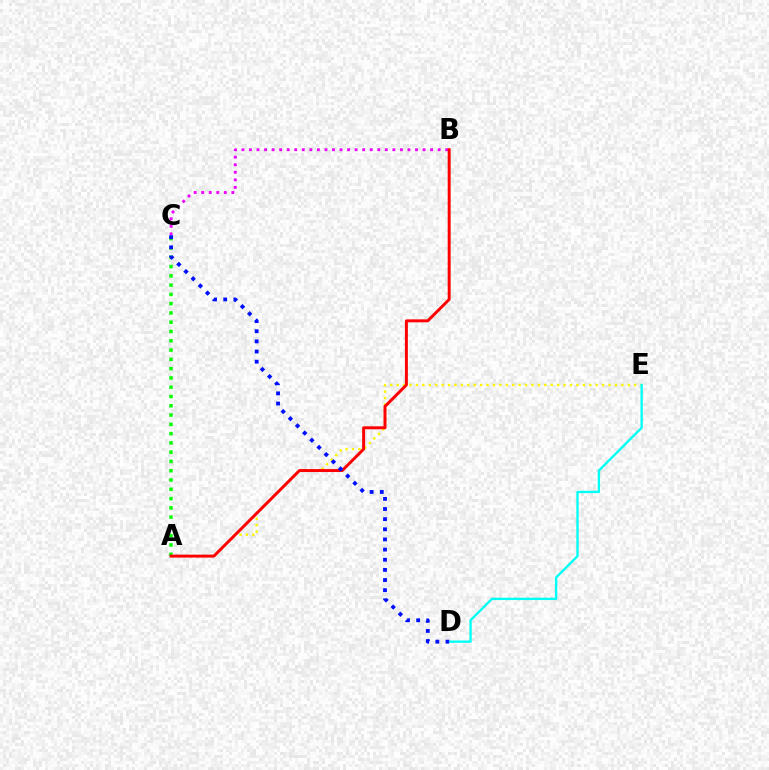{('A', 'E'): [{'color': '#fcf500', 'line_style': 'dotted', 'thickness': 1.74}], ('D', 'E'): [{'color': '#00fff6', 'line_style': 'solid', 'thickness': 1.69}], ('A', 'C'): [{'color': '#08ff00', 'line_style': 'dotted', 'thickness': 2.52}], ('B', 'C'): [{'color': '#ee00ff', 'line_style': 'dotted', 'thickness': 2.05}], ('A', 'B'): [{'color': '#ff0000', 'line_style': 'solid', 'thickness': 2.13}], ('C', 'D'): [{'color': '#0010ff', 'line_style': 'dotted', 'thickness': 2.76}]}